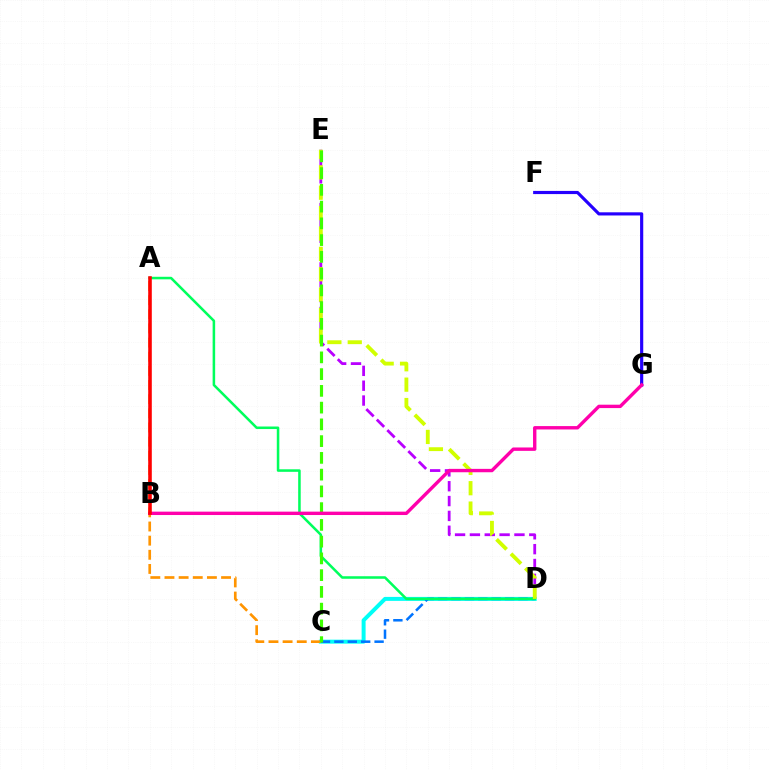{('C', 'D'): [{'color': '#00fff6', 'line_style': 'solid', 'thickness': 2.86}, {'color': '#0074ff', 'line_style': 'dashed', 'thickness': 1.82}], ('D', 'E'): [{'color': '#b900ff', 'line_style': 'dashed', 'thickness': 2.02}, {'color': '#d1ff00', 'line_style': 'dashed', 'thickness': 2.77}], ('A', 'D'): [{'color': '#00ff5c', 'line_style': 'solid', 'thickness': 1.83}], ('A', 'C'): [{'color': '#ff9400', 'line_style': 'dashed', 'thickness': 1.92}], ('F', 'G'): [{'color': '#2500ff', 'line_style': 'solid', 'thickness': 2.28}], ('C', 'E'): [{'color': '#3dff00', 'line_style': 'dashed', 'thickness': 2.28}], ('B', 'G'): [{'color': '#ff00ac', 'line_style': 'solid', 'thickness': 2.44}], ('A', 'B'): [{'color': '#ff0000', 'line_style': 'solid', 'thickness': 2.58}]}